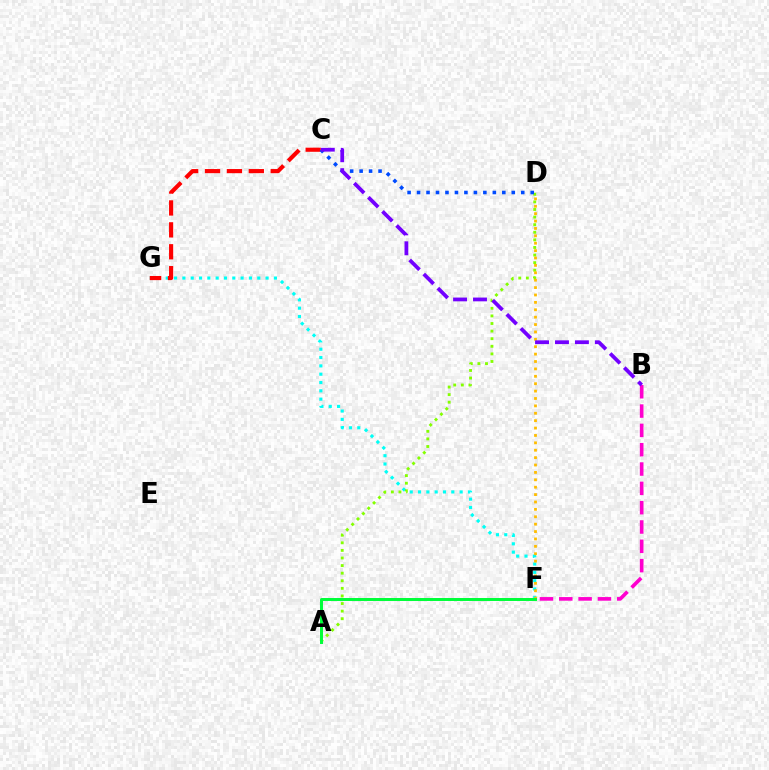{('F', 'G'): [{'color': '#00fff6', 'line_style': 'dotted', 'thickness': 2.26}], ('A', 'D'): [{'color': '#84ff00', 'line_style': 'dotted', 'thickness': 2.06}], ('C', 'G'): [{'color': '#ff0000', 'line_style': 'dashed', 'thickness': 2.98}], ('D', 'F'): [{'color': '#ffbd00', 'line_style': 'dotted', 'thickness': 2.01}], ('C', 'D'): [{'color': '#004bff', 'line_style': 'dotted', 'thickness': 2.57}], ('B', 'F'): [{'color': '#ff00cf', 'line_style': 'dashed', 'thickness': 2.62}], ('A', 'F'): [{'color': '#00ff39', 'line_style': 'solid', 'thickness': 2.14}], ('B', 'C'): [{'color': '#7200ff', 'line_style': 'dashed', 'thickness': 2.71}]}